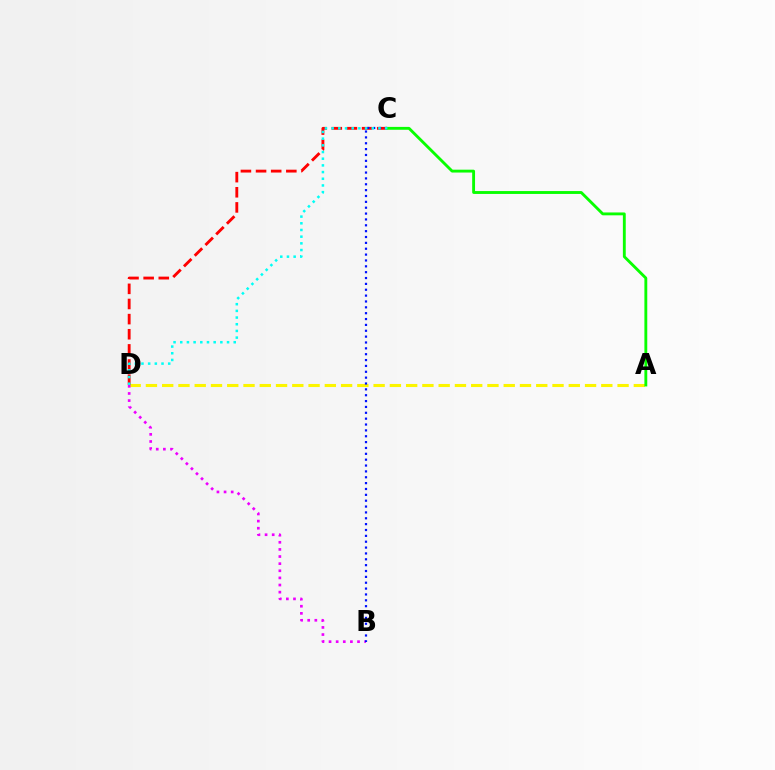{('A', 'D'): [{'color': '#fcf500', 'line_style': 'dashed', 'thickness': 2.21}], ('B', 'D'): [{'color': '#ee00ff', 'line_style': 'dotted', 'thickness': 1.93}], ('C', 'D'): [{'color': '#ff0000', 'line_style': 'dashed', 'thickness': 2.06}, {'color': '#00fff6', 'line_style': 'dotted', 'thickness': 1.82}], ('A', 'C'): [{'color': '#08ff00', 'line_style': 'solid', 'thickness': 2.06}], ('B', 'C'): [{'color': '#0010ff', 'line_style': 'dotted', 'thickness': 1.59}]}